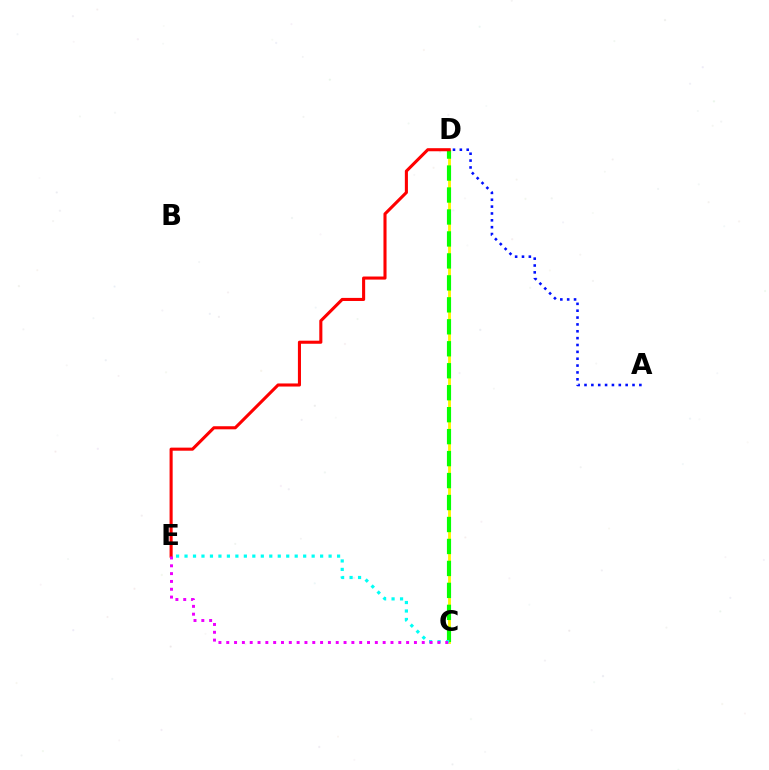{('C', 'D'): [{'color': '#fcf500', 'line_style': 'solid', 'thickness': 2.04}, {'color': '#08ff00', 'line_style': 'dashed', 'thickness': 2.98}], ('C', 'E'): [{'color': '#00fff6', 'line_style': 'dotted', 'thickness': 2.3}, {'color': '#ee00ff', 'line_style': 'dotted', 'thickness': 2.12}], ('D', 'E'): [{'color': '#ff0000', 'line_style': 'solid', 'thickness': 2.22}], ('A', 'D'): [{'color': '#0010ff', 'line_style': 'dotted', 'thickness': 1.86}]}